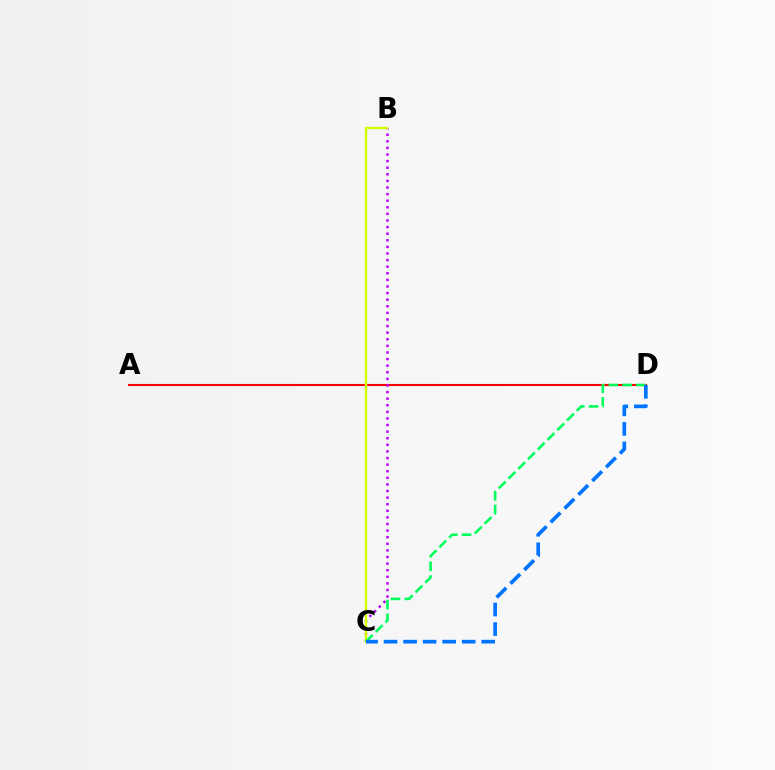{('A', 'D'): [{'color': '#ff0000', 'line_style': 'solid', 'thickness': 1.51}], ('B', 'C'): [{'color': '#b900ff', 'line_style': 'dotted', 'thickness': 1.79}, {'color': '#d1ff00', 'line_style': 'solid', 'thickness': 1.72}], ('C', 'D'): [{'color': '#00ff5c', 'line_style': 'dashed', 'thickness': 1.87}, {'color': '#0074ff', 'line_style': 'dashed', 'thickness': 2.65}]}